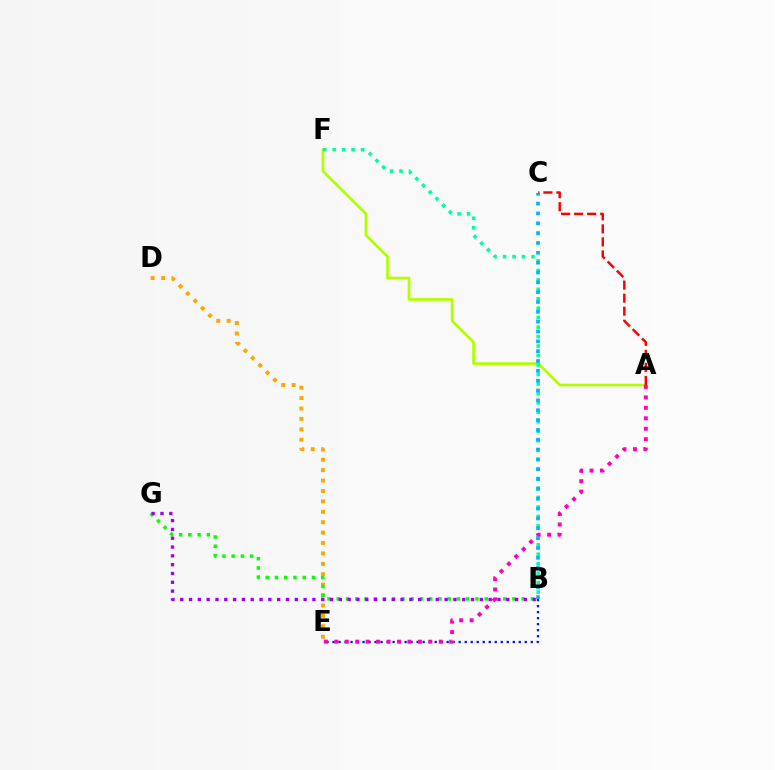{('D', 'E'): [{'color': '#ffa500', 'line_style': 'dotted', 'thickness': 2.83}], ('B', 'E'): [{'color': '#0010ff', 'line_style': 'dotted', 'thickness': 1.63}], ('A', 'F'): [{'color': '#b3ff00', 'line_style': 'solid', 'thickness': 1.95}], ('B', 'F'): [{'color': '#00ff9d', 'line_style': 'dotted', 'thickness': 2.57}], ('B', 'G'): [{'color': '#08ff00', 'line_style': 'dotted', 'thickness': 2.51}, {'color': '#9b00ff', 'line_style': 'dotted', 'thickness': 2.39}], ('A', 'E'): [{'color': '#ff00bd', 'line_style': 'dotted', 'thickness': 2.84}], ('B', 'C'): [{'color': '#00b5ff', 'line_style': 'dotted', 'thickness': 2.67}], ('A', 'C'): [{'color': '#ff0000', 'line_style': 'dashed', 'thickness': 1.77}]}